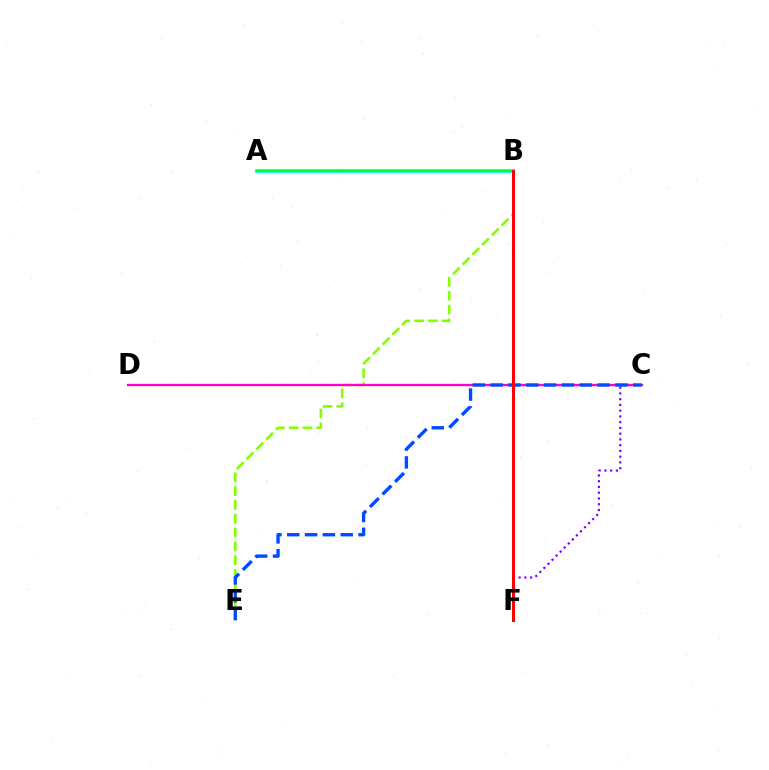{('A', 'B'): [{'color': '#00fff6', 'line_style': 'solid', 'thickness': 2.69}, {'color': '#00ff39', 'line_style': 'solid', 'thickness': 1.77}], ('C', 'D'): [{'color': '#ffbd00', 'line_style': 'dotted', 'thickness': 1.53}, {'color': '#ff00cf', 'line_style': 'solid', 'thickness': 1.65}], ('C', 'F'): [{'color': '#7200ff', 'line_style': 'dotted', 'thickness': 1.56}], ('B', 'E'): [{'color': '#84ff00', 'line_style': 'dashed', 'thickness': 1.88}], ('C', 'E'): [{'color': '#004bff', 'line_style': 'dashed', 'thickness': 2.42}], ('B', 'F'): [{'color': '#ff0000', 'line_style': 'solid', 'thickness': 2.16}]}